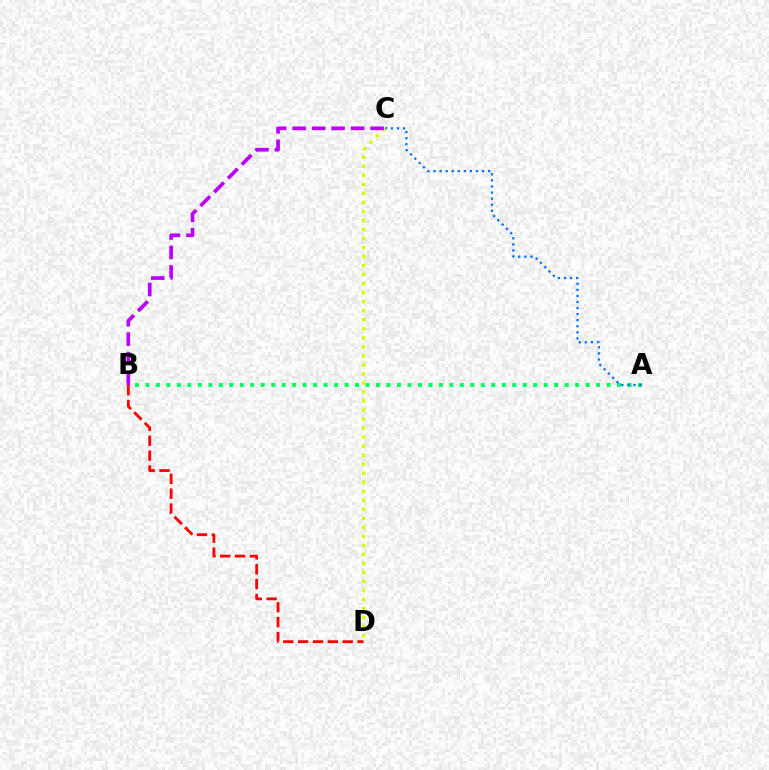{('A', 'B'): [{'color': '#00ff5c', 'line_style': 'dotted', 'thickness': 2.85}], ('A', 'C'): [{'color': '#0074ff', 'line_style': 'dotted', 'thickness': 1.65}], ('C', 'D'): [{'color': '#d1ff00', 'line_style': 'dotted', 'thickness': 2.45}], ('B', 'C'): [{'color': '#b900ff', 'line_style': 'dashed', 'thickness': 2.65}], ('B', 'D'): [{'color': '#ff0000', 'line_style': 'dashed', 'thickness': 2.02}]}